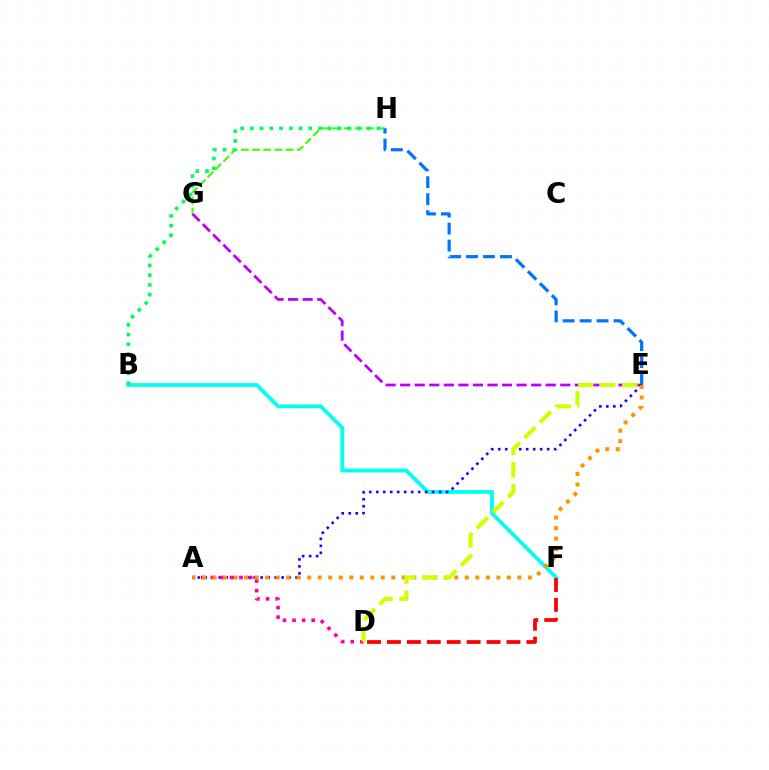{('G', 'H'): [{'color': '#3dff00', 'line_style': 'dashed', 'thickness': 1.52}], ('B', 'F'): [{'color': '#00fff6', 'line_style': 'solid', 'thickness': 2.76}], ('E', 'H'): [{'color': '#0074ff', 'line_style': 'dashed', 'thickness': 2.3}], ('E', 'G'): [{'color': '#b900ff', 'line_style': 'dashed', 'thickness': 1.98}], ('B', 'H'): [{'color': '#00ff5c', 'line_style': 'dotted', 'thickness': 2.65}], ('A', 'E'): [{'color': '#2500ff', 'line_style': 'dotted', 'thickness': 1.9}, {'color': '#ff9400', 'line_style': 'dotted', 'thickness': 2.86}], ('A', 'D'): [{'color': '#ff00ac', 'line_style': 'dotted', 'thickness': 2.6}], ('D', 'F'): [{'color': '#ff0000', 'line_style': 'dashed', 'thickness': 2.71}], ('D', 'E'): [{'color': '#d1ff00', 'line_style': 'dashed', 'thickness': 2.99}]}